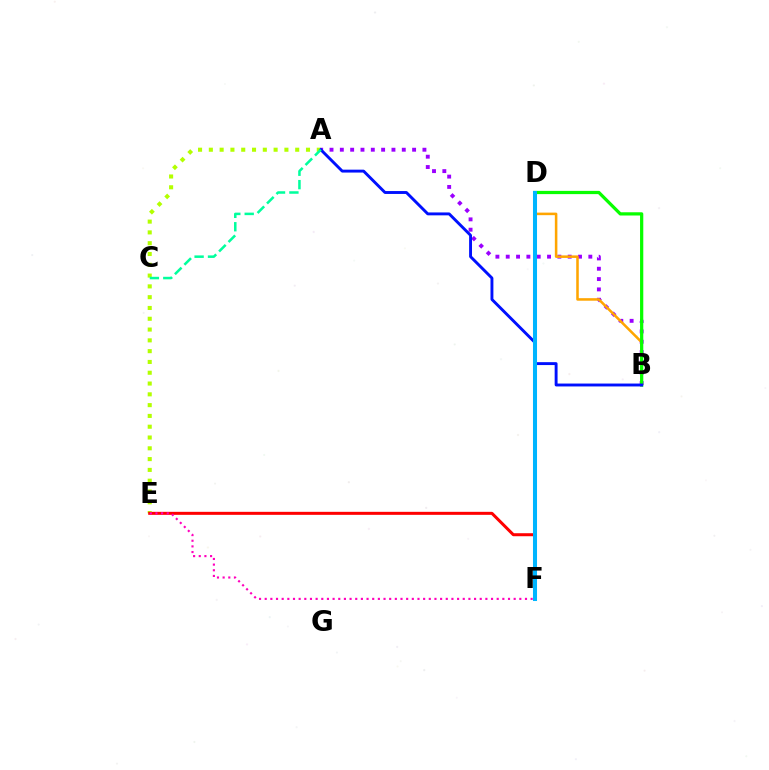{('A', 'B'): [{'color': '#9b00ff', 'line_style': 'dotted', 'thickness': 2.81}, {'color': '#0010ff', 'line_style': 'solid', 'thickness': 2.09}], ('B', 'D'): [{'color': '#ffa500', 'line_style': 'solid', 'thickness': 1.83}, {'color': '#08ff00', 'line_style': 'solid', 'thickness': 2.33}], ('A', 'E'): [{'color': '#b3ff00', 'line_style': 'dotted', 'thickness': 2.93}], ('A', 'C'): [{'color': '#00ff9d', 'line_style': 'dashed', 'thickness': 1.82}], ('E', 'F'): [{'color': '#ff0000', 'line_style': 'solid', 'thickness': 2.17}, {'color': '#ff00bd', 'line_style': 'dotted', 'thickness': 1.54}], ('D', 'F'): [{'color': '#00b5ff', 'line_style': 'solid', 'thickness': 2.91}]}